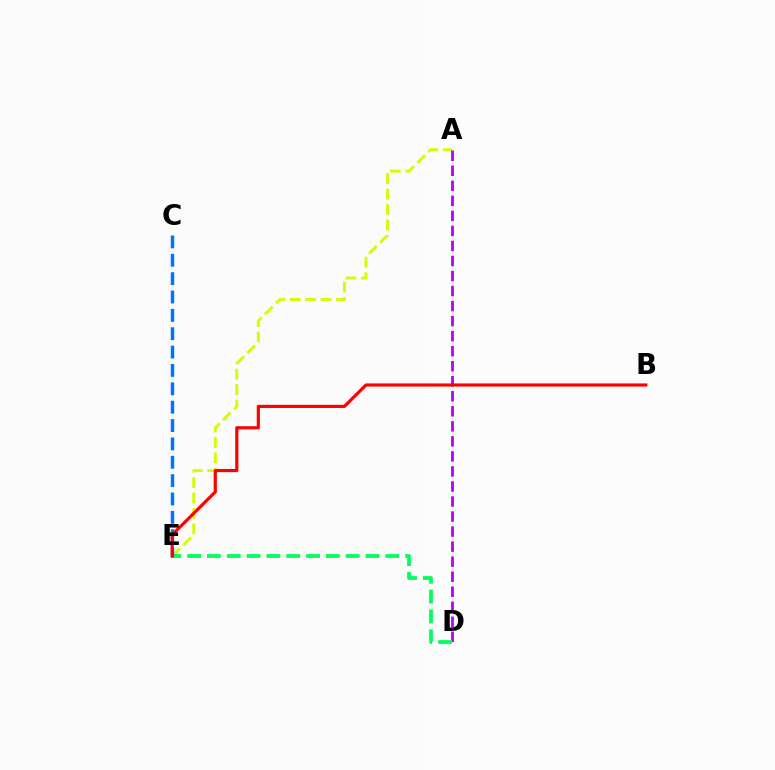{('A', 'E'): [{'color': '#d1ff00', 'line_style': 'dashed', 'thickness': 2.1}], ('A', 'D'): [{'color': '#b900ff', 'line_style': 'dashed', 'thickness': 2.04}], ('D', 'E'): [{'color': '#00ff5c', 'line_style': 'dashed', 'thickness': 2.69}], ('C', 'E'): [{'color': '#0074ff', 'line_style': 'dashed', 'thickness': 2.49}], ('B', 'E'): [{'color': '#ff0000', 'line_style': 'solid', 'thickness': 2.28}]}